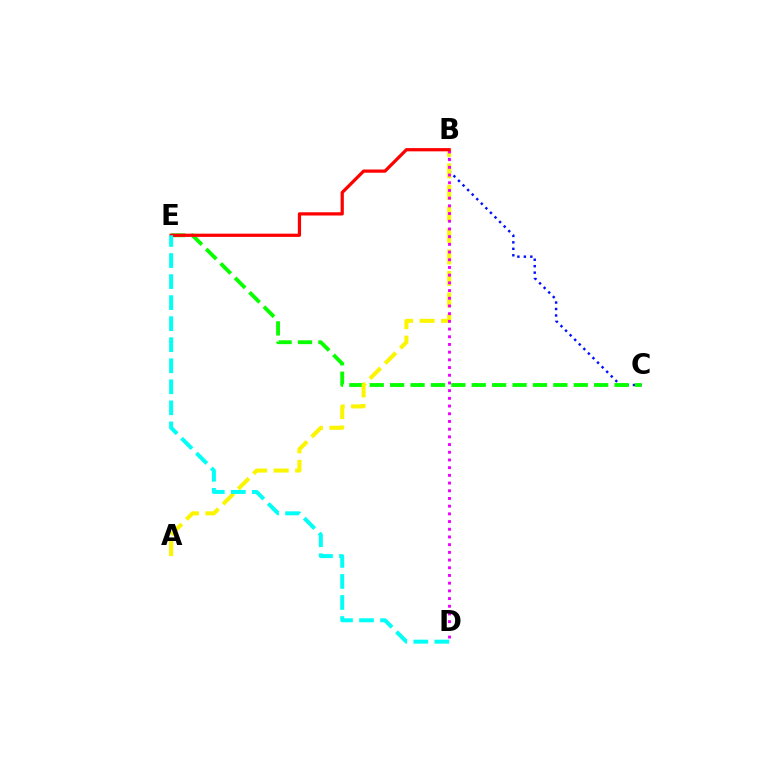{('B', 'C'): [{'color': '#0010ff', 'line_style': 'dotted', 'thickness': 1.76}], ('C', 'E'): [{'color': '#08ff00', 'line_style': 'dashed', 'thickness': 2.77}], ('A', 'B'): [{'color': '#fcf500', 'line_style': 'dashed', 'thickness': 2.92}], ('B', 'D'): [{'color': '#ee00ff', 'line_style': 'dotted', 'thickness': 2.09}], ('B', 'E'): [{'color': '#ff0000', 'line_style': 'solid', 'thickness': 2.33}], ('D', 'E'): [{'color': '#00fff6', 'line_style': 'dashed', 'thickness': 2.86}]}